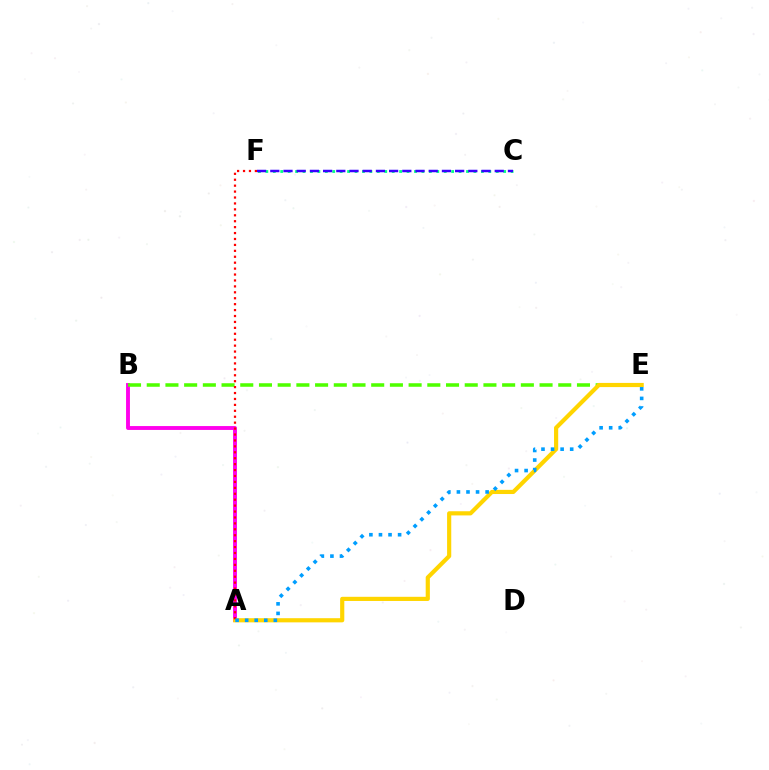{('A', 'B'): [{'color': '#ff00ed', 'line_style': 'solid', 'thickness': 2.8}], ('C', 'F'): [{'color': '#00ff86', 'line_style': 'dotted', 'thickness': 2.02}, {'color': '#3700ff', 'line_style': 'dashed', 'thickness': 1.79}], ('B', 'E'): [{'color': '#4fff00', 'line_style': 'dashed', 'thickness': 2.54}], ('A', 'E'): [{'color': '#ffd500', 'line_style': 'solid', 'thickness': 3.0}, {'color': '#009eff', 'line_style': 'dotted', 'thickness': 2.6}], ('A', 'F'): [{'color': '#ff0000', 'line_style': 'dotted', 'thickness': 1.61}]}